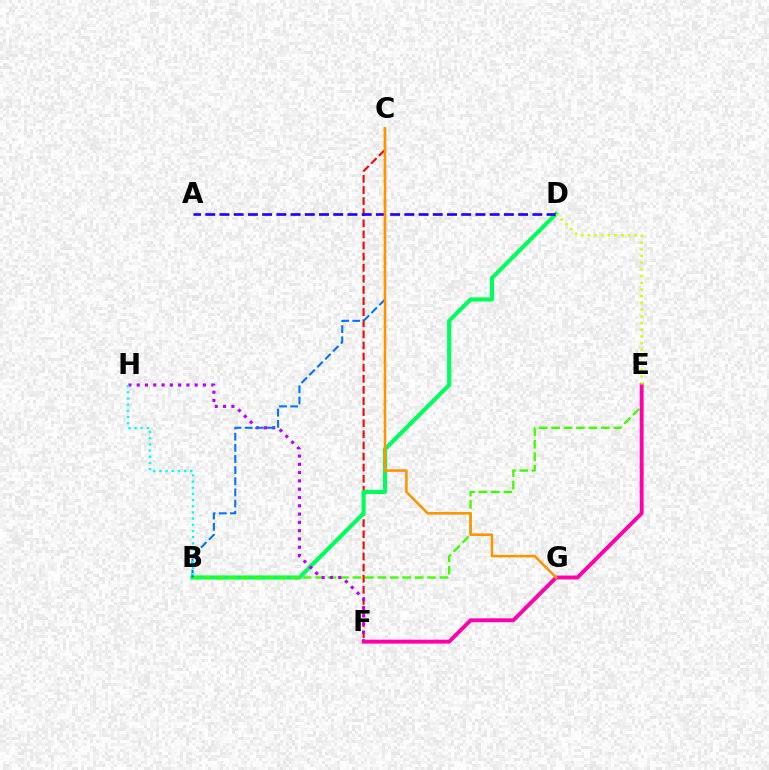{('C', 'F'): [{'color': '#ff0000', 'line_style': 'dashed', 'thickness': 1.51}], ('B', 'D'): [{'color': '#00ff5c', 'line_style': 'solid', 'thickness': 2.99}], ('B', 'E'): [{'color': '#3dff00', 'line_style': 'dashed', 'thickness': 1.69}], ('A', 'D'): [{'color': '#2500ff', 'line_style': 'dashed', 'thickness': 1.93}], ('F', 'H'): [{'color': '#b900ff', 'line_style': 'dotted', 'thickness': 2.25}], ('E', 'F'): [{'color': '#ff00ac', 'line_style': 'solid', 'thickness': 2.82}], ('B', 'C'): [{'color': '#0074ff', 'line_style': 'dashed', 'thickness': 1.51}], ('D', 'E'): [{'color': '#d1ff00', 'line_style': 'dotted', 'thickness': 1.82}], ('B', 'H'): [{'color': '#00fff6', 'line_style': 'dotted', 'thickness': 1.68}], ('C', 'G'): [{'color': '#ff9400', 'line_style': 'solid', 'thickness': 1.86}]}